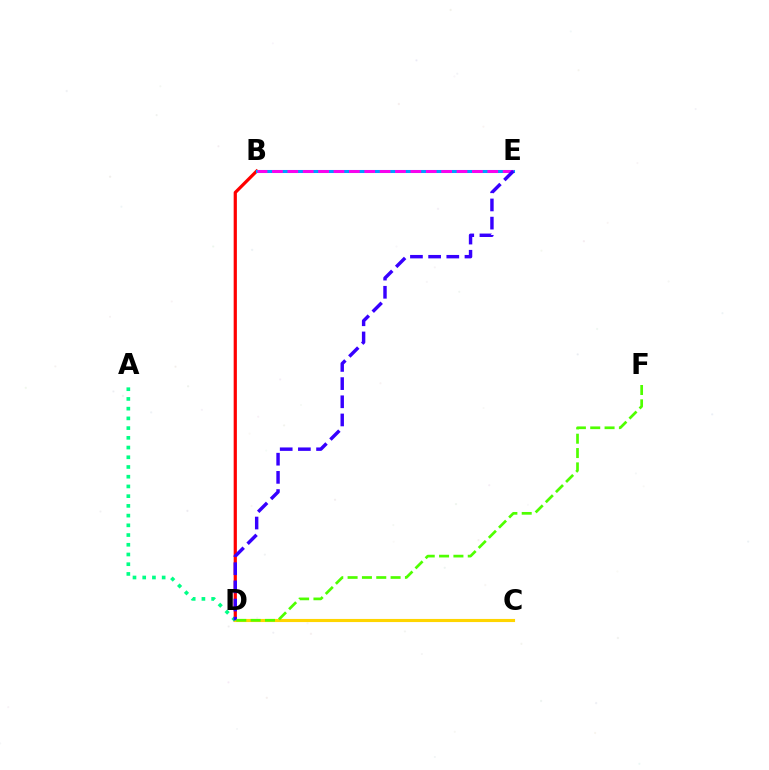{('B', 'D'): [{'color': '#ff0000', 'line_style': 'solid', 'thickness': 2.31}], ('C', 'D'): [{'color': '#ffd500', 'line_style': 'solid', 'thickness': 2.24}], ('A', 'D'): [{'color': '#00ff86', 'line_style': 'dotted', 'thickness': 2.64}], ('B', 'E'): [{'color': '#009eff', 'line_style': 'solid', 'thickness': 2.2}, {'color': '#ff00ed', 'line_style': 'dashed', 'thickness': 2.09}], ('D', 'E'): [{'color': '#3700ff', 'line_style': 'dashed', 'thickness': 2.47}], ('D', 'F'): [{'color': '#4fff00', 'line_style': 'dashed', 'thickness': 1.95}]}